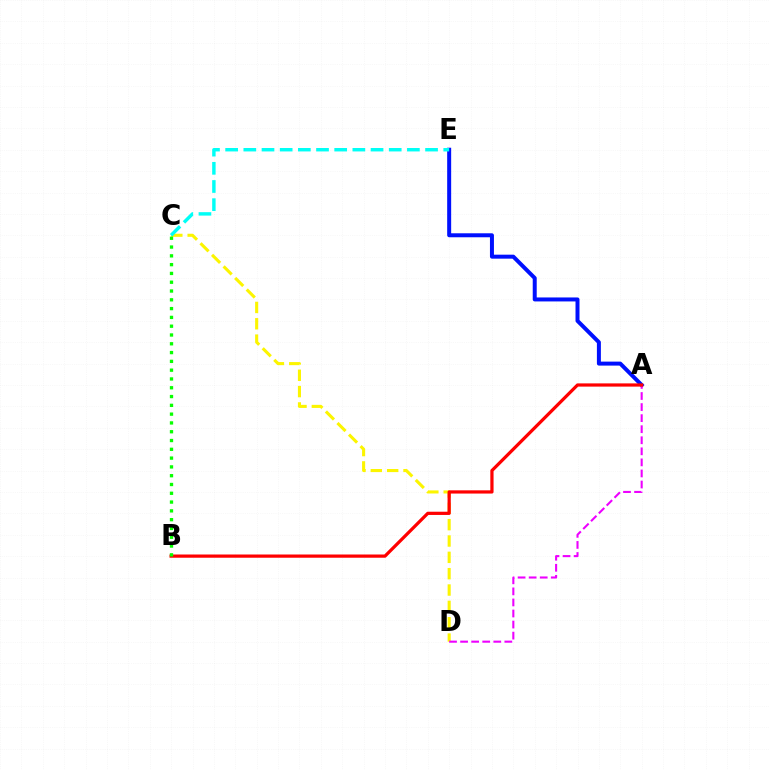{('A', 'E'): [{'color': '#0010ff', 'line_style': 'solid', 'thickness': 2.87}], ('C', 'D'): [{'color': '#fcf500', 'line_style': 'dashed', 'thickness': 2.22}], ('C', 'E'): [{'color': '#00fff6', 'line_style': 'dashed', 'thickness': 2.47}], ('A', 'D'): [{'color': '#ee00ff', 'line_style': 'dashed', 'thickness': 1.5}], ('A', 'B'): [{'color': '#ff0000', 'line_style': 'solid', 'thickness': 2.32}], ('B', 'C'): [{'color': '#08ff00', 'line_style': 'dotted', 'thickness': 2.39}]}